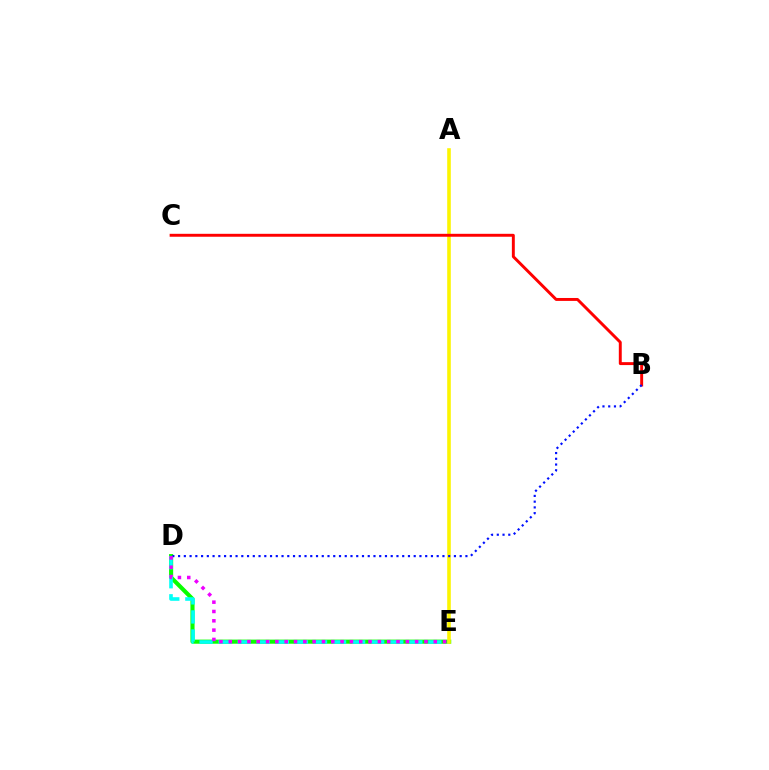{('D', 'E'): [{'color': '#08ff00', 'line_style': 'solid', 'thickness': 2.96}, {'color': '#00fff6', 'line_style': 'dashed', 'thickness': 2.59}, {'color': '#ee00ff', 'line_style': 'dotted', 'thickness': 2.53}], ('A', 'E'): [{'color': '#fcf500', 'line_style': 'solid', 'thickness': 2.59}], ('B', 'C'): [{'color': '#ff0000', 'line_style': 'solid', 'thickness': 2.11}], ('B', 'D'): [{'color': '#0010ff', 'line_style': 'dotted', 'thickness': 1.56}]}